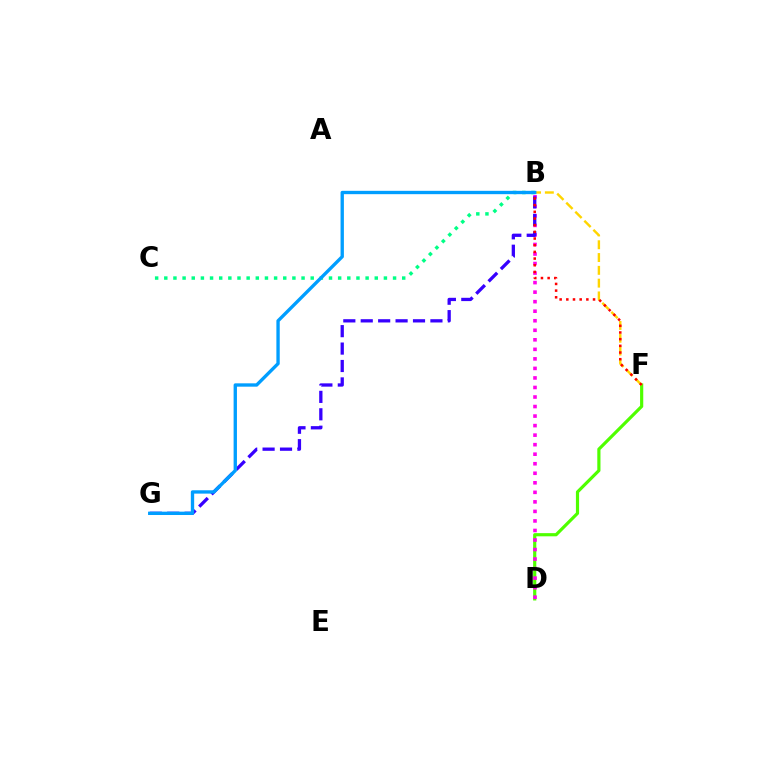{('B', 'C'): [{'color': '#00ff86', 'line_style': 'dotted', 'thickness': 2.49}], ('D', 'F'): [{'color': '#4fff00', 'line_style': 'solid', 'thickness': 2.29}], ('B', 'D'): [{'color': '#ff00ed', 'line_style': 'dotted', 'thickness': 2.59}], ('B', 'F'): [{'color': '#ffd500', 'line_style': 'dashed', 'thickness': 1.74}, {'color': '#ff0000', 'line_style': 'dotted', 'thickness': 1.81}], ('B', 'G'): [{'color': '#3700ff', 'line_style': 'dashed', 'thickness': 2.37}, {'color': '#009eff', 'line_style': 'solid', 'thickness': 2.41}]}